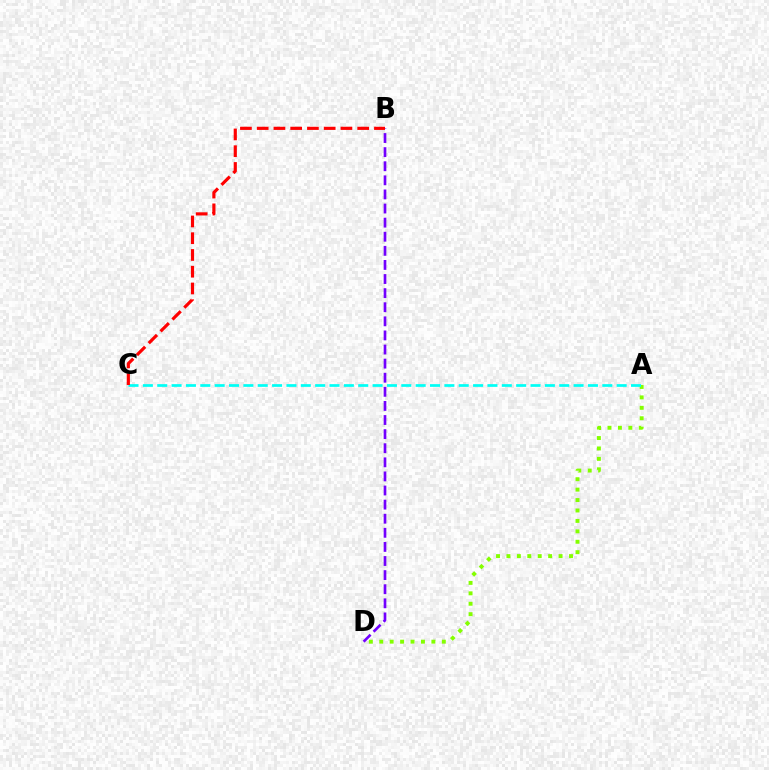{('A', 'D'): [{'color': '#84ff00', 'line_style': 'dotted', 'thickness': 2.83}], ('A', 'C'): [{'color': '#00fff6', 'line_style': 'dashed', 'thickness': 1.95}], ('B', 'D'): [{'color': '#7200ff', 'line_style': 'dashed', 'thickness': 1.92}], ('B', 'C'): [{'color': '#ff0000', 'line_style': 'dashed', 'thickness': 2.28}]}